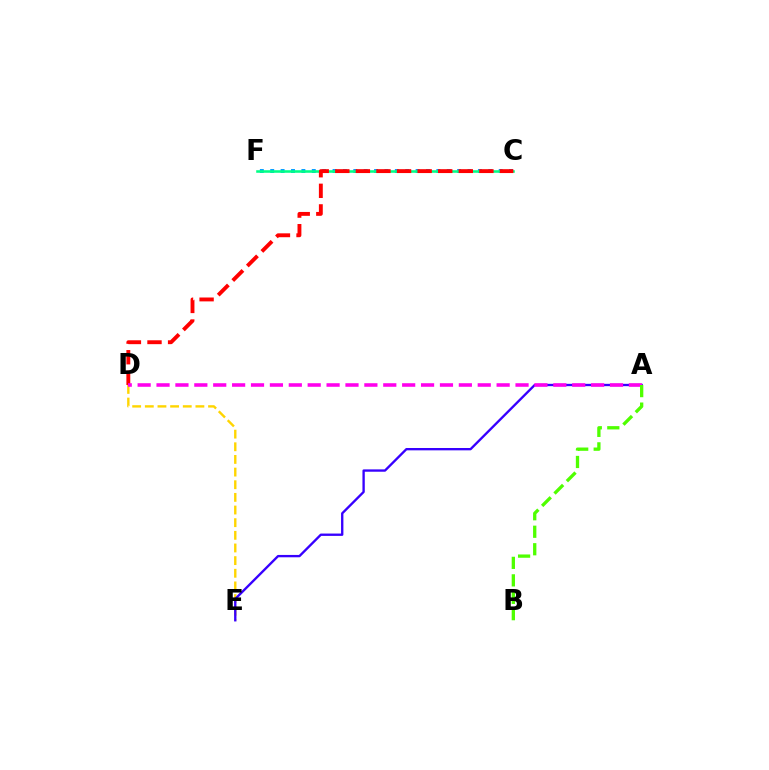{('C', 'F'): [{'color': '#009eff', 'line_style': 'dotted', 'thickness': 2.82}, {'color': '#00ff86', 'line_style': 'solid', 'thickness': 1.84}], ('D', 'E'): [{'color': '#ffd500', 'line_style': 'dashed', 'thickness': 1.72}], ('A', 'E'): [{'color': '#3700ff', 'line_style': 'solid', 'thickness': 1.69}], ('C', 'D'): [{'color': '#ff0000', 'line_style': 'dashed', 'thickness': 2.8}], ('A', 'D'): [{'color': '#ff00ed', 'line_style': 'dashed', 'thickness': 2.57}], ('A', 'B'): [{'color': '#4fff00', 'line_style': 'dashed', 'thickness': 2.38}]}